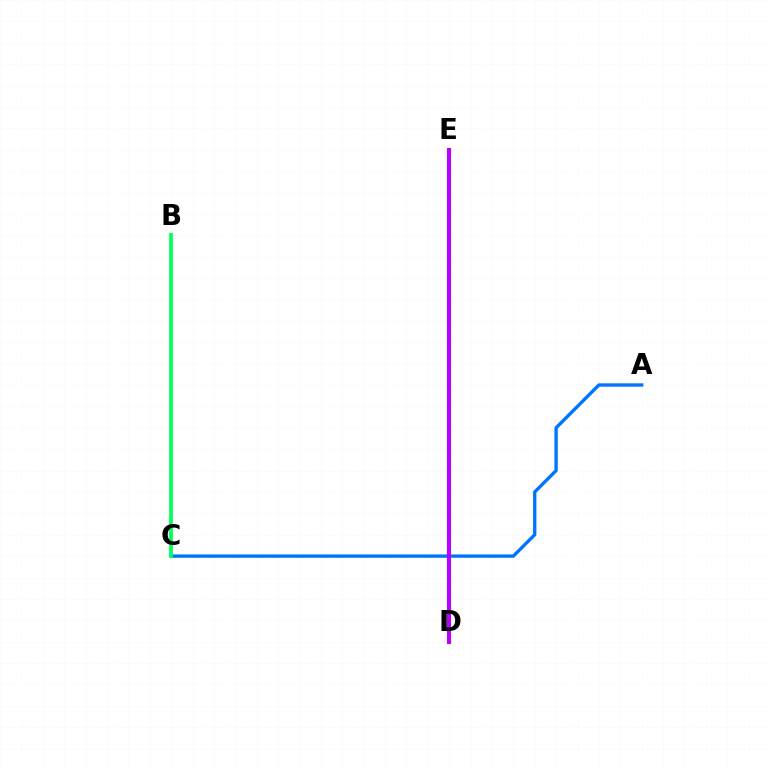{('A', 'C'): [{'color': '#0074ff', 'line_style': 'solid', 'thickness': 2.4}], ('B', 'C'): [{'color': '#00ff5c', 'line_style': 'solid', 'thickness': 2.7}], ('D', 'E'): [{'color': '#ff0000', 'line_style': 'dashed', 'thickness': 1.9}, {'color': '#d1ff00', 'line_style': 'dotted', 'thickness': 2.72}, {'color': '#b900ff', 'line_style': 'solid', 'thickness': 2.96}]}